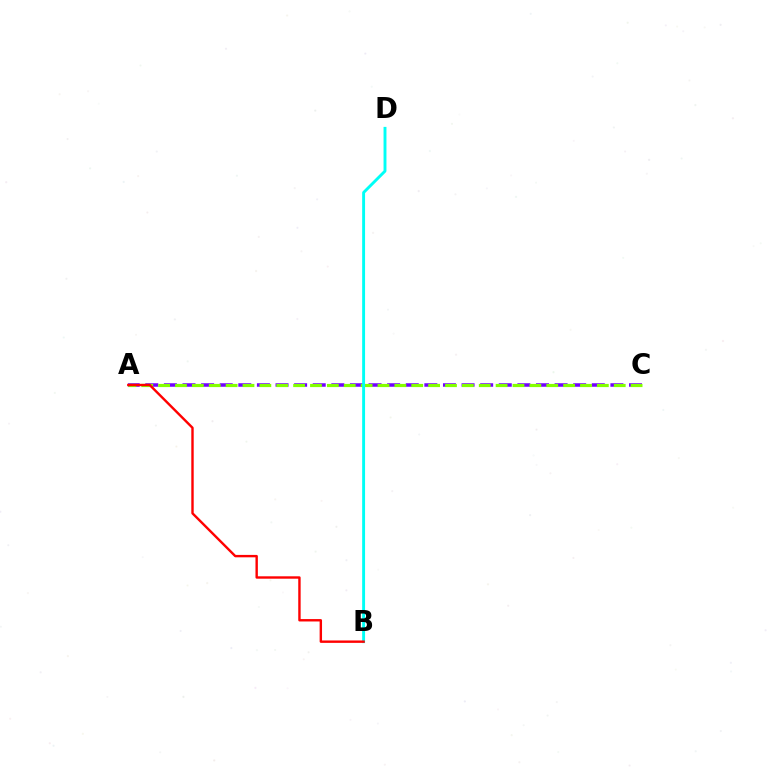{('A', 'C'): [{'color': '#7200ff', 'line_style': 'dashed', 'thickness': 2.53}, {'color': '#84ff00', 'line_style': 'dashed', 'thickness': 2.29}], ('B', 'D'): [{'color': '#00fff6', 'line_style': 'solid', 'thickness': 2.09}], ('A', 'B'): [{'color': '#ff0000', 'line_style': 'solid', 'thickness': 1.73}]}